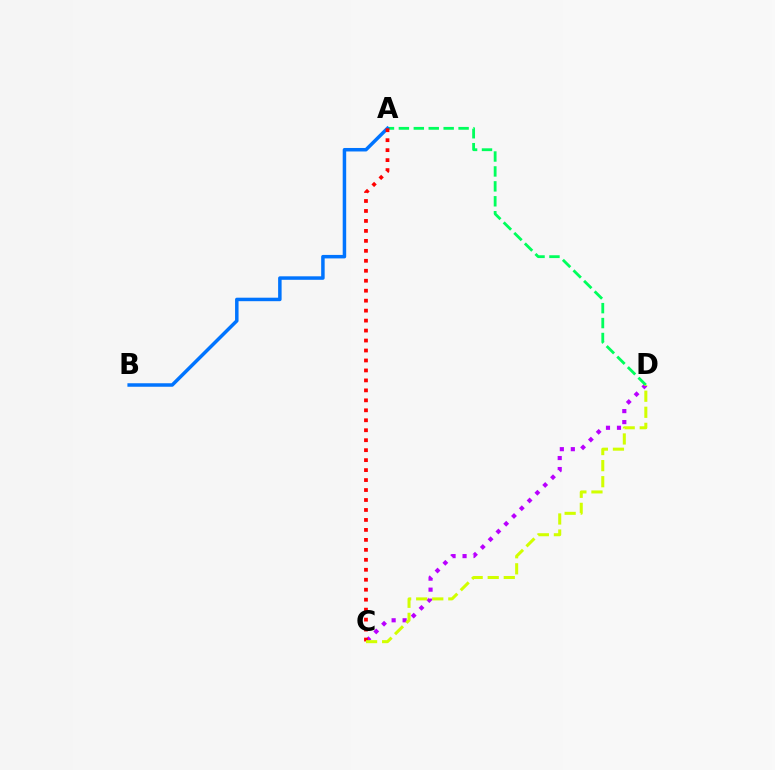{('C', 'D'): [{'color': '#b900ff', 'line_style': 'dotted', 'thickness': 2.99}, {'color': '#d1ff00', 'line_style': 'dashed', 'thickness': 2.18}], ('A', 'D'): [{'color': '#00ff5c', 'line_style': 'dashed', 'thickness': 2.03}], ('A', 'B'): [{'color': '#0074ff', 'line_style': 'solid', 'thickness': 2.51}], ('A', 'C'): [{'color': '#ff0000', 'line_style': 'dotted', 'thickness': 2.71}]}